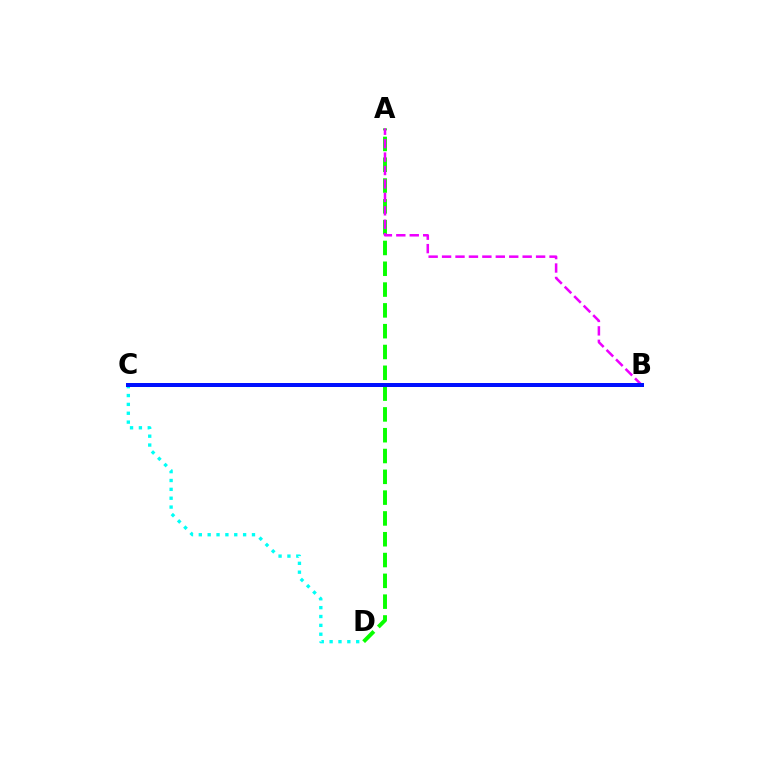{('C', 'D'): [{'color': '#00fff6', 'line_style': 'dotted', 'thickness': 2.41}], ('B', 'C'): [{'color': '#fcf500', 'line_style': 'dotted', 'thickness': 1.87}, {'color': '#ff0000', 'line_style': 'solid', 'thickness': 2.04}, {'color': '#0010ff', 'line_style': 'solid', 'thickness': 2.87}], ('A', 'D'): [{'color': '#08ff00', 'line_style': 'dashed', 'thickness': 2.83}], ('A', 'B'): [{'color': '#ee00ff', 'line_style': 'dashed', 'thickness': 1.82}]}